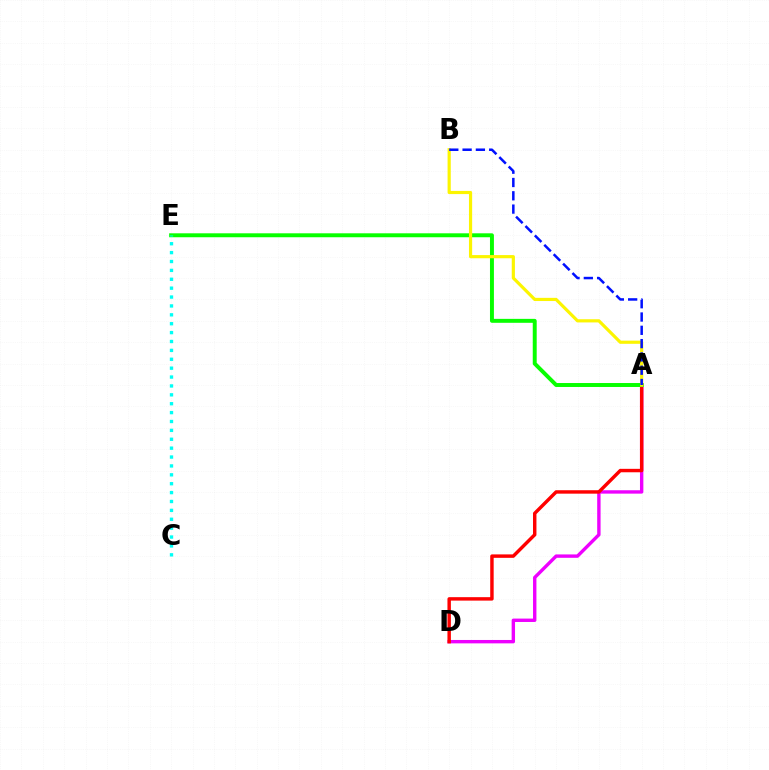{('A', 'D'): [{'color': '#ee00ff', 'line_style': 'solid', 'thickness': 2.44}, {'color': '#ff0000', 'line_style': 'solid', 'thickness': 2.48}], ('A', 'E'): [{'color': '#08ff00', 'line_style': 'solid', 'thickness': 2.84}], ('A', 'B'): [{'color': '#fcf500', 'line_style': 'solid', 'thickness': 2.29}, {'color': '#0010ff', 'line_style': 'dashed', 'thickness': 1.81}], ('C', 'E'): [{'color': '#00fff6', 'line_style': 'dotted', 'thickness': 2.41}]}